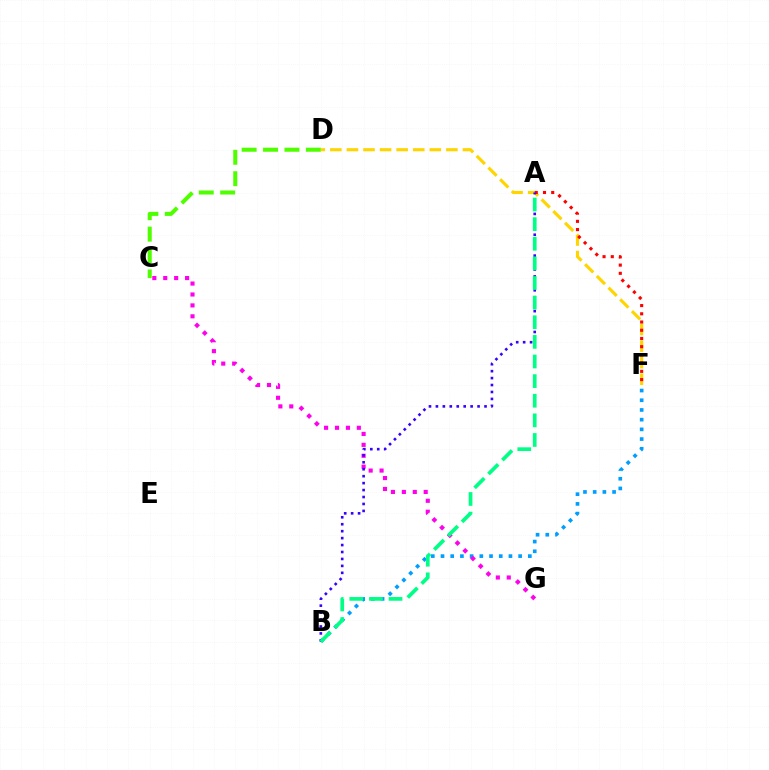{('B', 'F'): [{'color': '#009eff', 'line_style': 'dotted', 'thickness': 2.64}], ('C', 'D'): [{'color': '#4fff00', 'line_style': 'dashed', 'thickness': 2.91}], ('C', 'G'): [{'color': '#ff00ed', 'line_style': 'dotted', 'thickness': 2.97}], ('D', 'F'): [{'color': '#ffd500', 'line_style': 'dashed', 'thickness': 2.25}], ('A', 'F'): [{'color': '#ff0000', 'line_style': 'dotted', 'thickness': 2.23}], ('A', 'B'): [{'color': '#3700ff', 'line_style': 'dotted', 'thickness': 1.89}, {'color': '#00ff86', 'line_style': 'dashed', 'thickness': 2.67}]}